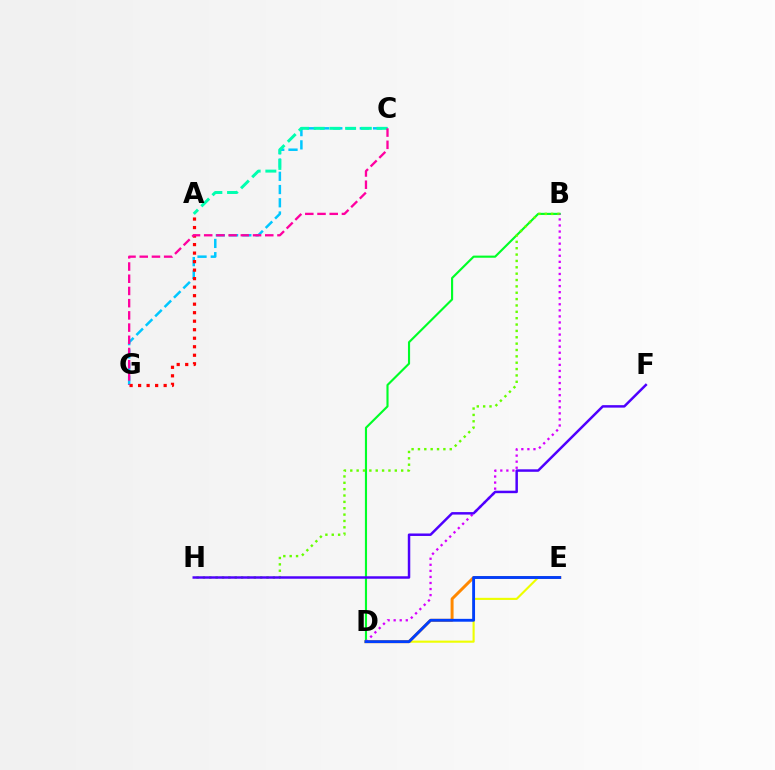{('D', 'E'): [{'color': '#eeff00', 'line_style': 'solid', 'thickness': 1.53}, {'color': '#ff8800', 'line_style': 'solid', 'thickness': 2.13}, {'color': '#003fff', 'line_style': 'solid', 'thickness': 2.06}], ('C', 'G'): [{'color': '#00c7ff', 'line_style': 'dashed', 'thickness': 1.8}, {'color': '#ff00a0', 'line_style': 'dashed', 'thickness': 1.66}], ('A', 'C'): [{'color': '#00ffaf', 'line_style': 'dashed', 'thickness': 2.13}], ('B', 'D'): [{'color': '#00ff27', 'line_style': 'solid', 'thickness': 1.54}, {'color': '#d600ff', 'line_style': 'dotted', 'thickness': 1.65}], ('B', 'H'): [{'color': '#66ff00', 'line_style': 'dotted', 'thickness': 1.73}], ('A', 'G'): [{'color': '#ff0000', 'line_style': 'dotted', 'thickness': 2.31}], ('F', 'H'): [{'color': '#4f00ff', 'line_style': 'solid', 'thickness': 1.79}]}